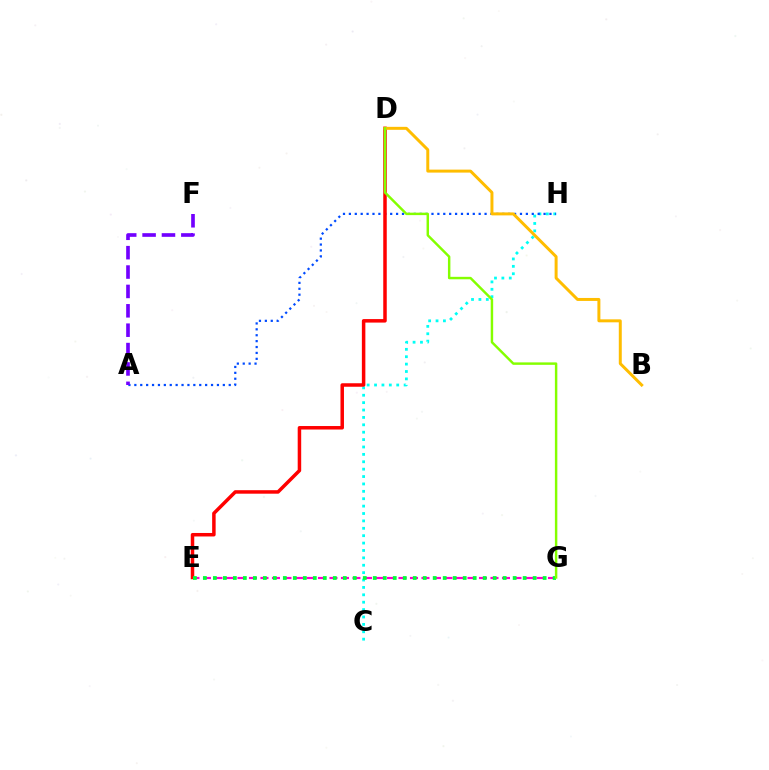{('E', 'G'): [{'color': '#ff00cf', 'line_style': 'dashed', 'thickness': 1.56}, {'color': '#00ff39', 'line_style': 'dotted', 'thickness': 2.72}], ('C', 'H'): [{'color': '#00fff6', 'line_style': 'dotted', 'thickness': 2.01}], ('A', 'H'): [{'color': '#004bff', 'line_style': 'dotted', 'thickness': 1.6}], ('D', 'E'): [{'color': '#ff0000', 'line_style': 'solid', 'thickness': 2.52}], ('B', 'D'): [{'color': '#ffbd00', 'line_style': 'solid', 'thickness': 2.14}], ('A', 'F'): [{'color': '#7200ff', 'line_style': 'dashed', 'thickness': 2.63}], ('D', 'G'): [{'color': '#84ff00', 'line_style': 'solid', 'thickness': 1.76}]}